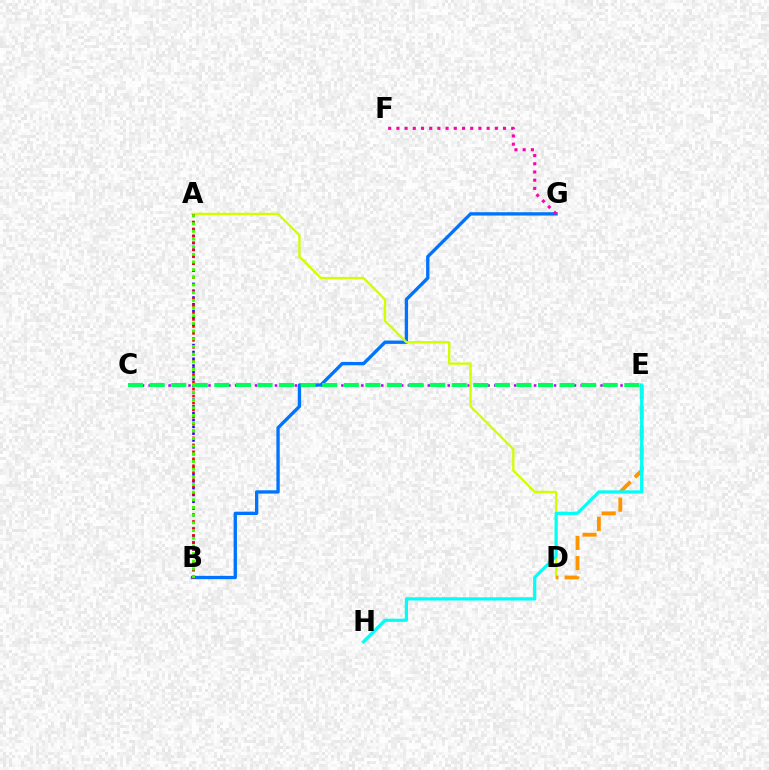{('A', 'B'): [{'color': '#2500ff', 'line_style': 'dotted', 'thickness': 1.85}, {'color': '#ff0000', 'line_style': 'dotted', 'thickness': 1.89}, {'color': '#3dff00', 'line_style': 'dotted', 'thickness': 2.08}], ('C', 'E'): [{'color': '#b900ff', 'line_style': 'dotted', 'thickness': 1.81}, {'color': '#00ff5c', 'line_style': 'dashed', 'thickness': 2.93}], ('B', 'G'): [{'color': '#0074ff', 'line_style': 'solid', 'thickness': 2.4}], ('A', 'D'): [{'color': '#d1ff00', 'line_style': 'solid', 'thickness': 1.67}], ('D', 'E'): [{'color': '#ff9400', 'line_style': 'dashed', 'thickness': 2.75}], ('E', 'H'): [{'color': '#00fff6', 'line_style': 'solid', 'thickness': 2.3}], ('F', 'G'): [{'color': '#ff00ac', 'line_style': 'dotted', 'thickness': 2.23}]}